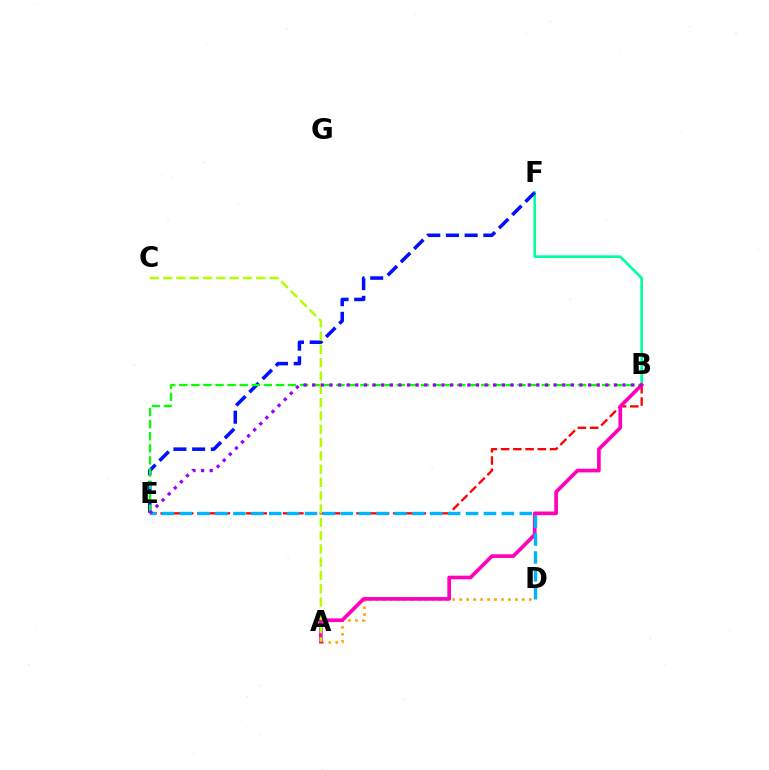{('B', 'E'): [{'color': '#ff0000', 'line_style': 'dashed', 'thickness': 1.66}, {'color': '#08ff00', 'line_style': 'dashed', 'thickness': 1.64}, {'color': '#9b00ff', 'line_style': 'dotted', 'thickness': 2.34}], ('B', 'F'): [{'color': '#00ff9d', 'line_style': 'solid', 'thickness': 1.91}], ('E', 'F'): [{'color': '#0010ff', 'line_style': 'dashed', 'thickness': 2.54}], ('A', 'D'): [{'color': '#ffa500', 'line_style': 'dotted', 'thickness': 1.89}], ('A', 'B'): [{'color': '#ff00bd', 'line_style': 'solid', 'thickness': 2.64}], ('A', 'C'): [{'color': '#b3ff00', 'line_style': 'dashed', 'thickness': 1.81}], ('D', 'E'): [{'color': '#00b5ff', 'line_style': 'dashed', 'thickness': 2.43}]}